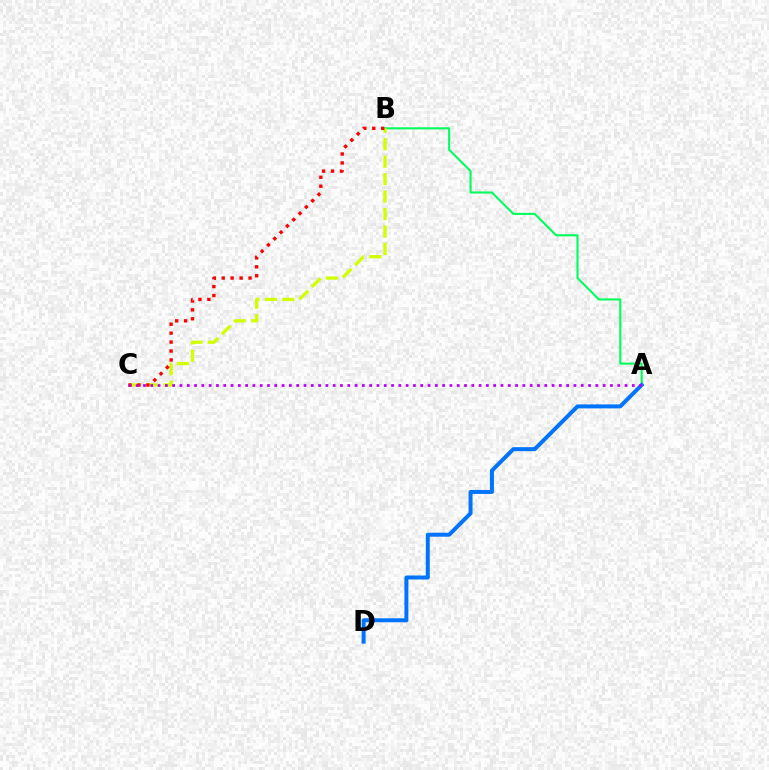{('A', 'B'): [{'color': '#00ff5c', 'line_style': 'solid', 'thickness': 1.52}], ('B', 'C'): [{'color': '#d1ff00', 'line_style': 'dashed', 'thickness': 2.37}, {'color': '#ff0000', 'line_style': 'dotted', 'thickness': 2.43}], ('A', 'D'): [{'color': '#0074ff', 'line_style': 'solid', 'thickness': 2.87}], ('A', 'C'): [{'color': '#b900ff', 'line_style': 'dotted', 'thickness': 1.98}]}